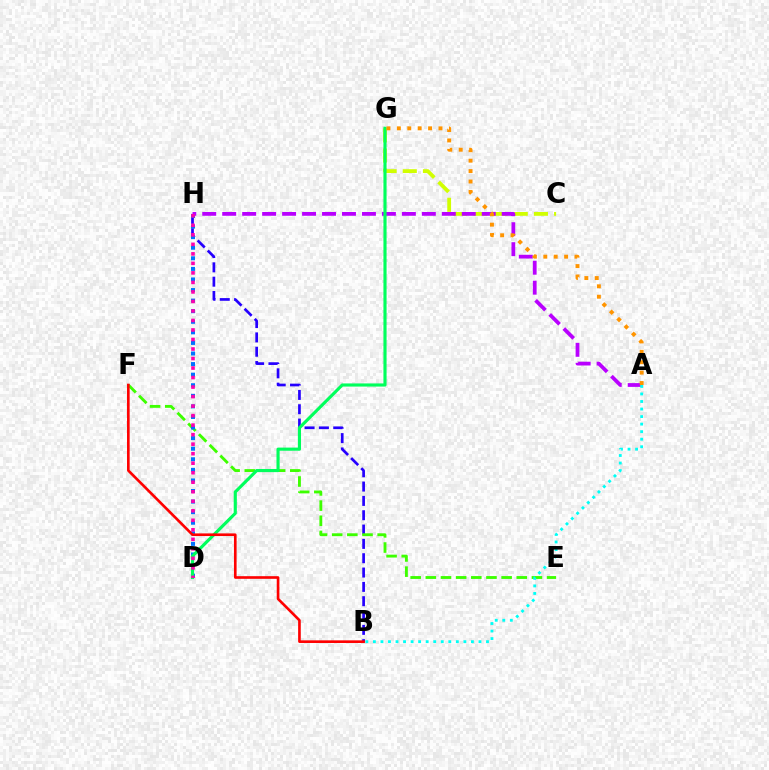{('C', 'G'): [{'color': '#d1ff00', 'line_style': 'dashed', 'thickness': 2.74}], ('B', 'H'): [{'color': '#2500ff', 'line_style': 'dashed', 'thickness': 1.95}], ('E', 'F'): [{'color': '#3dff00', 'line_style': 'dashed', 'thickness': 2.06}], ('D', 'H'): [{'color': '#0074ff', 'line_style': 'dotted', 'thickness': 2.87}, {'color': '#ff00ac', 'line_style': 'dotted', 'thickness': 2.59}], ('A', 'H'): [{'color': '#b900ff', 'line_style': 'dashed', 'thickness': 2.71}], ('D', 'G'): [{'color': '#00ff5c', 'line_style': 'solid', 'thickness': 2.26}], ('B', 'F'): [{'color': '#ff0000', 'line_style': 'solid', 'thickness': 1.9}], ('A', 'G'): [{'color': '#ff9400', 'line_style': 'dotted', 'thickness': 2.83}], ('A', 'B'): [{'color': '#00fff6', 'line_style': 'dotted', 'thickness': 2.05}]}